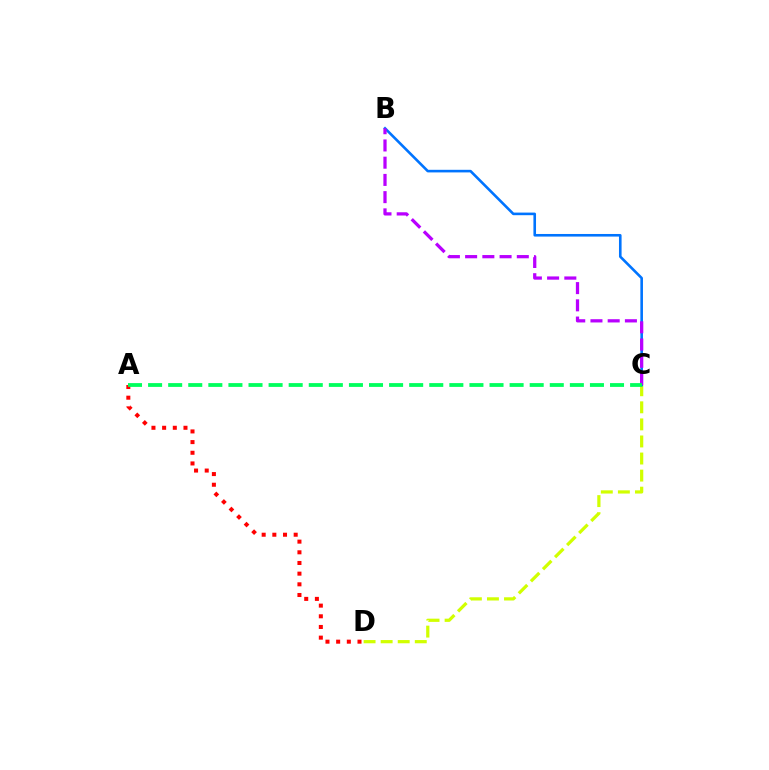{('A', 'D'): [{'color': '#ff0000', 'line_style': 'dotted', 'thickness': 2.9}], ('C', 'D'): [{'color': '#d1ff00', 'line_style': 'dashed', 'thickness': 2.32}], ('B', 'C'): [{'color': '#0074ff', 'line_style': 'solid', 'thickness': 1.87}, {'color': '#b900ff', 'line_style': 'dashed', 'thickness': 2.34}], ('A', 'C'): [{'color': '#00ff5c', 'line_style': 'dashed', 'thickness': 2.73}]}